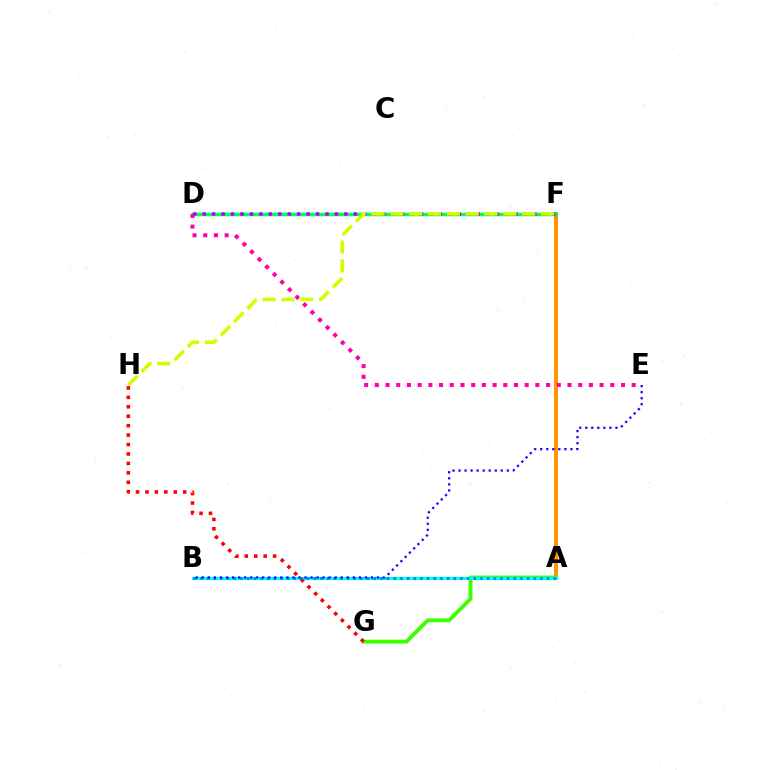{('A', 'F'): [{'color': '#ff9400', 'line_style': 'solid', 'thickness': 2.86}], ('A', 'G'): [{'color': '#3dff00', 'line_style': 'solid', 'thickness': 2.78}], ('A', 'B'): [{'color': '#00fff6', 'line_style': 'solid', 'thickness': 2.35}, {'color': '#0074ff', 'line_style': 'dotted', 'thickness': 1.81}], ('D', 'F'): [{'color': '#00ff5c', 'line_style': 'solid', 'thickness': 2.51}, {'color': '#b900ff', 'line_style': 'dotted', 'thickness': 2.57}], ('D', 'E'): [{'color': '#ff00ac', 'line_style': 'dotted', 'thickness': 2.91}], ('G', 'H'): [{'color': '#ff0000', 'line_style': 'dotted', 'thickness': 2.56}], ('B', 'E'): [{'color': '#2500ff', 'line_style': 'dotted', 'thickness': 1.64}], ('F', 'H'): [{'color': '#d1ff00', 'line_style': 'dashed', 'thickness': 2.56}]}